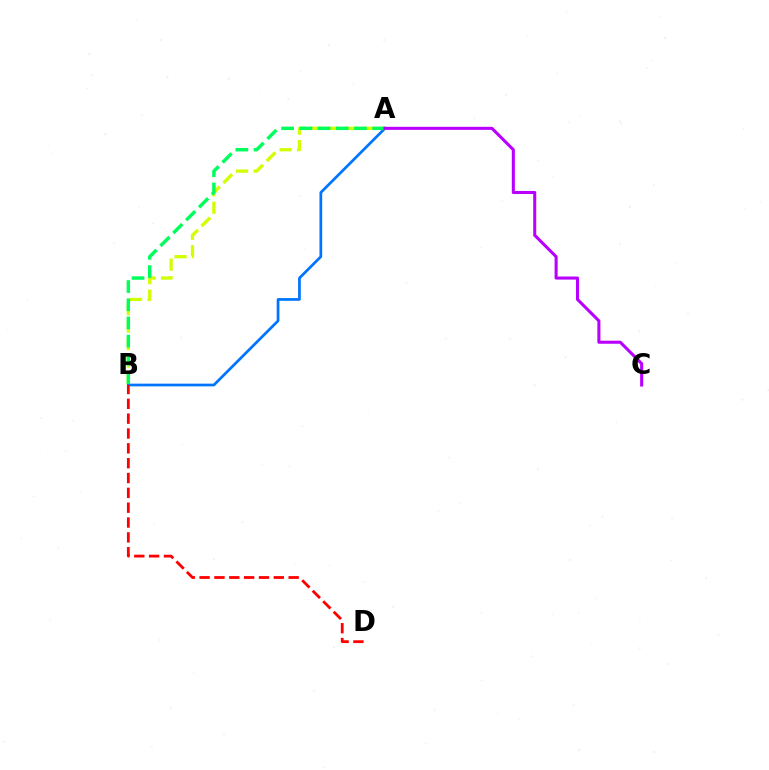{('A', 'B'): [{'color': '#d1ff00', 'line_style': 'dashed', 'thickness': 2.37}, {'color': '#0074ff', 'line_style': 'solid', 'thickness': 1.96}, {'color': '#00ff5c', 'line_style': 'dashed', 'thickness': 2.47}], ('B', 'D'): [{'color': '#ff0000', 'line_style': 'dashed', 'thickness': 2.02}], ('A', 'C'): [{'color': '#b900ff', 'line_style': 'solid', 'thickness': 2.2}]}